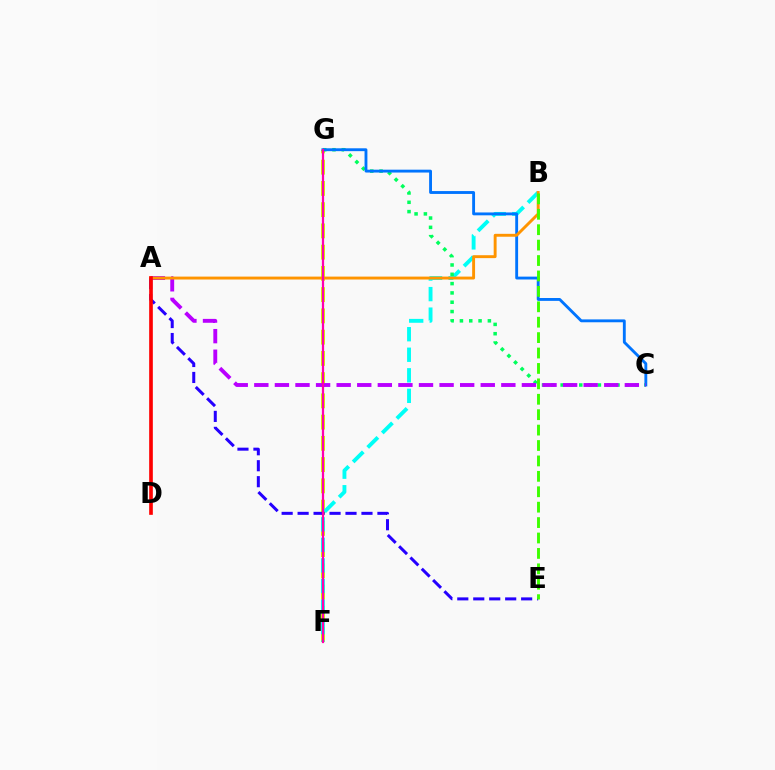{('F', 'G'): [{'color': '#d1ff00', 'line_style': 'dashed', 'thickness': 2.89}, {'color': '#ff00ac', 'line_style': 'solid', 'thickness': 1.61}], ('B', 'F'): [{'color': '#00fff6', 'line_style': 'dashed', 'thickness': 2.79}], ('C', 'G'): [{'color': '#00ff5c', 'line_style': 'dotted', 'thickness': 2.53}, {'color': '#0074ff', 'line_style': 'solid', 'thickness': 2.06}], ('A', 'E'): [{'color': '#2500ff', 'line_style': 'dashed', 'thickness': 2.17}], ('A', 'C'): [{'color': '#b900ff', 'line_style': 'dashed', 'thickness': 2.8}], ('A', 'B'): [{'color': '#ff9400', 'line_style': 'solid', 'thickness': 2.09}], ('B', 'E'): [{'color': '#3dff00', 'line_style': 'dashed', 'thickness': 2.09}], ('A', 'D'): [{'color': '#ff0000', 'line_style': 'solid', 'thickness': 2.63}]}